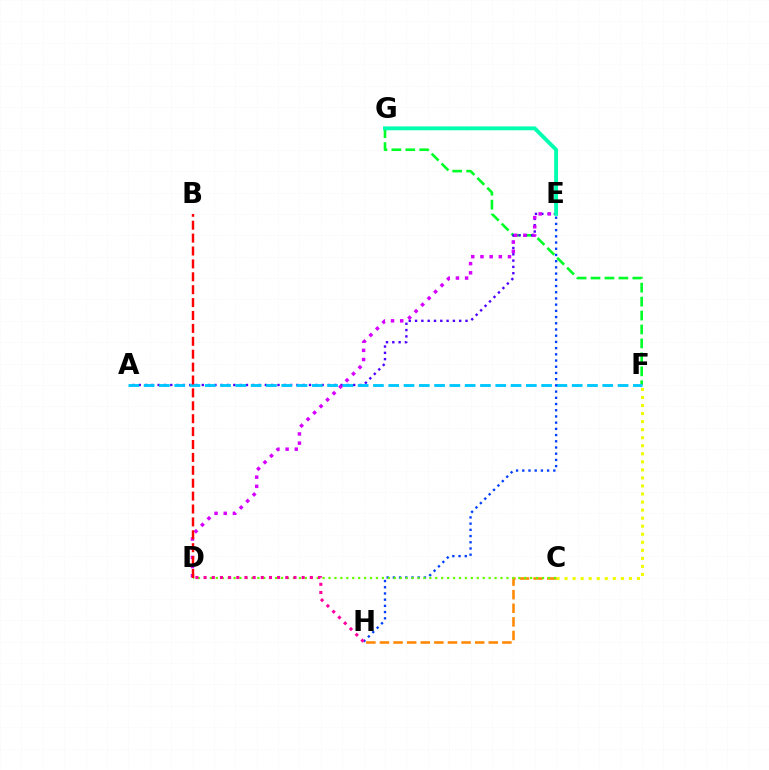{('F', 'G'): [{'color': '#00ff27', 'line_style': 'dashed', 'thickness': 1.89}], ('A', 'E'): [{'color': '#4f00ff', 'line_style': 'dotted', 'thickness': 1.71}], ('E', 'G'): [{'color': '#00ffaf', 'line_style': 'solid', 'thickness': 2.79}], ('C', 'F'): [{'color': '#eeff00', 'line_style': 'dotted', 'thickness': 2.19}], ('C', 'H'): [{'color': '#ff8800', 'line_style': 'dashed', 'thickness': 1.85}], ('A', 'F'): [{'color': '#00c7ff', 'line_style': 'dashed', 'thickness': 2.08}], ('E', 'H'): [{'color': '#003fff', 'line_style': 'dotted', 'thickness': 1.69}], ('D', 'E'): [{'color': '#d600ff', 'line_style': 'dotted', 'thickness': 2.49}], ('C', 'D'): [{'color': '#66ff00', 'line_style': 'dotted', 'thickness': 1.61}], ('B', 'D'): [{'color': '#ff0000', 'line_style': 'dashed', 'thickness': 1.75}], ('D', 'H'): [{'color': '#ff00a0', 'line_style': 'dotted', 'thickness': 2.22}]}